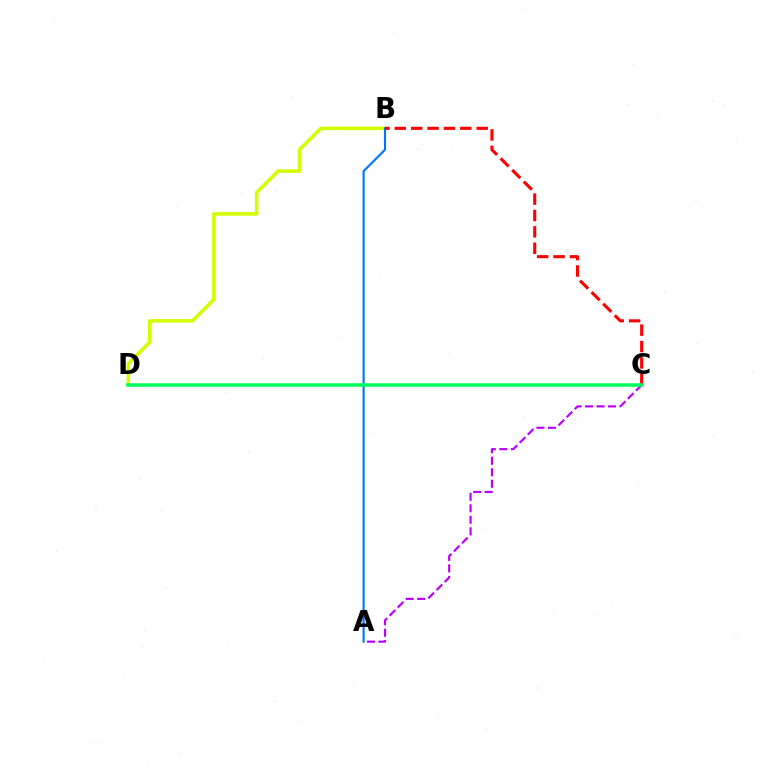{('A', 'C'): [{'color': '#b900ff', 'line_style': 'dashed', 'thickness': 1.56}], ('B', 'D'): [{'color': '#d1ff00', 'line_style': 'solid', 'thickness': 2.56}], ('A', 'B'): [{'color': '#0074ff', 'line_style': 'solid', 'thickness': 1.52}], ('B', 'C'): [{'color': '#ff0000', 'line_style': 'dashed', 'thickness': 2.22}], ('C', 'D'): [{'color': '#00ff5c', 'line_style': 'solid', 'thickness': 2.55}]}